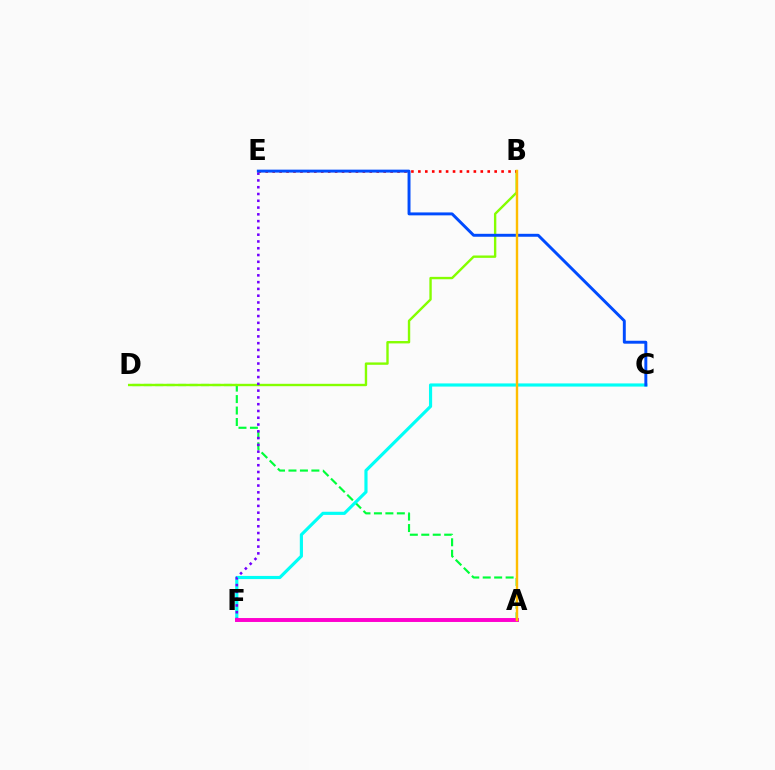{('A', 'D'): [{'color': '#00ff39', 'line_style': 'dashed', 'thickness': 1.56}], ('B', 'D'): [{'color': '#84ff00', 'line_style': 'solid', 'thickness': 1.71}], ('C', 'F'): [{'color': '#00fff6', 'line_style': 'solid', 'thickness': 2.27}], ('E', 'F'): [{'color': '#7200ff', 'line_style': 'dotted', 'thickness': 1.84}], ('A', 'F'): [{'color': '#ff00cf', 'line_style': 'solid', 'thickness': 2.83}], ('B', 'E'): [{'color': '#ff0000', 'line_style': 'dotted', 'thickness': 1.88}], ('C', 'E'): [{'color': '#004bff', 'line_style': 'solid', 'thickness': 2.11}], ('A', 'B'): [{'color': '#ffbd00', 'line_style': 'solid', 'thickness': 1.73}]}